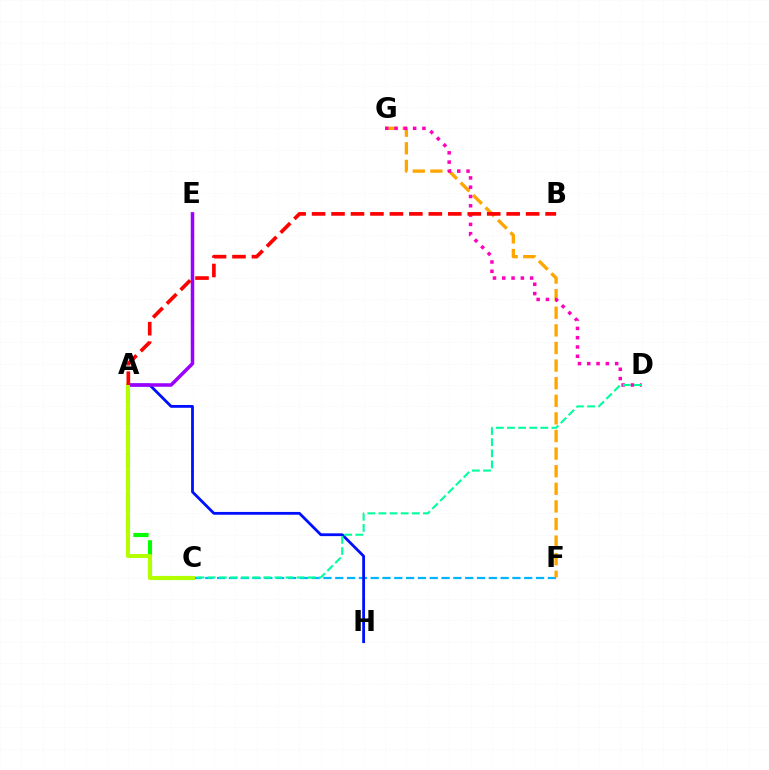{('C', 'F'): [{'color': '#00b5ff', 'line_style': 'dashed', 'thickness': 1.6}], ('F', 'G'): [{'color': '#ffa500', 'line_style': 'dashed', 'thickness': 2.39}], ('D', 'G'): [{'color': '#ff00bd', 'line_style': 'dotted', 'thickness': 2.53}], ('A', 'H'): [{'color': '#0010ff', 'line_style': 'solid', 'thickness': 2.02}], ('A', 'E'): [{'color': '#9b00ff', 'line_style': 'solid', 'thickness': 2.53}], ('C', 'D'): [{'color': '#00ff9d', 'line_style': 'dashed', 'thickness': 1.51}], ('A', 'C'): [{'color': '#08ff00', 'line_style': 'dashed', 'thickness': 2.97}, {'color': '#b3ff00', 'line_style': 'solid', 'thickness': 2.9}], ('A', 'B'): [{'color': '#ff0000', 'line_style': 'dashed', 'thickness': 2.64}]}